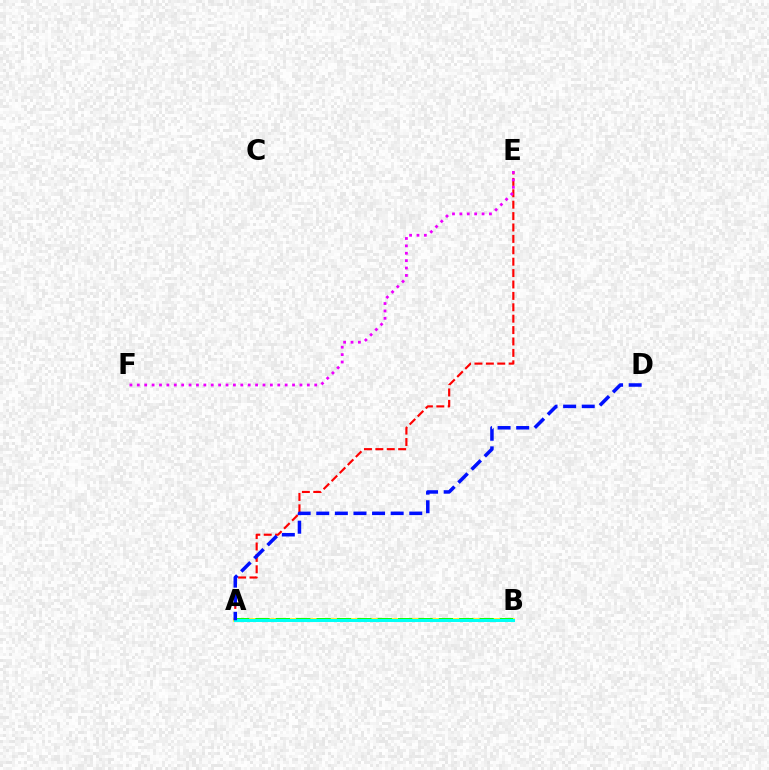{('A', 'B'): [{'color': '#fcf500', 'line_style': 'solid', 'thickness': 2.61}, {'color': '#08ff00', 'line_style': 'dashed', 'thickness': 2.77}, {'color': '#00fff6', 'line_style': 'solid', 'thickness': 2.19}], ('A', 'E'): [{'color': '#ff0000', 'line_style': 'dashed', 'thickness': 1.55}], ('E', 'F'): [{'color': '#ee00ff', 'line_style': 'dotted', 'thickness': 2.01}], ('A', 'D'): [{'color': '#0010ff', 'line_style': 'dashed', 'thickness': 2.53}]}